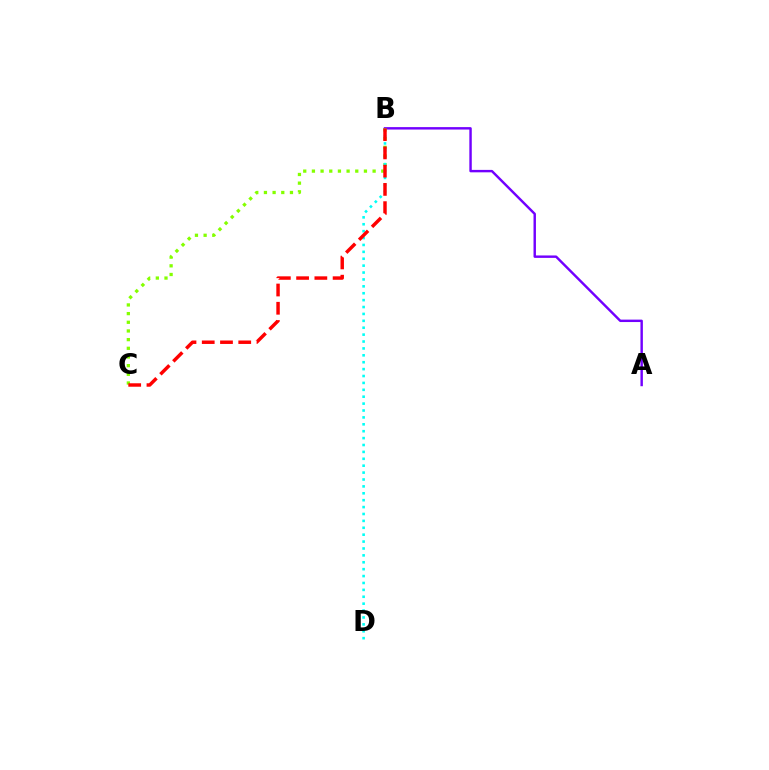{('A', 'B'): [{'color': '#7200ff', 'line_style': 'solid', 'thickness': 1.75}], ('B', 'C'): [{'color': '#84ff00', 'line_style': 'dotted', 'thickness': 2.36}, {'color': '#ff0000', 'line_style': 'dashed', 'thickness': 2.48}], ('B', 'D'): [{'color': '#00fff6', 'line_style': 'dotted', 'thickness': 1.87}]}